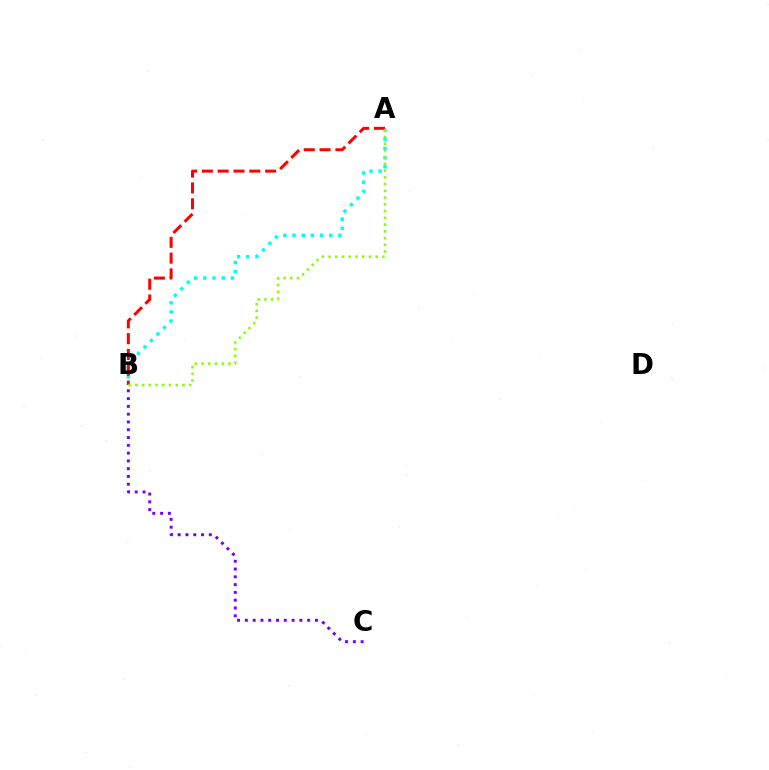{('B', 'C'): [{'color': '#7200ff', 'line_style': 'dotted', 'thickness': 2.12}], ('A', 'B'): [{'color': '#00fff6', 'line_style': 'dotted', 'thickness': 2.5}, {'color': '#ff0000', 'line_style': 'dashed', 'thickness': 2.15}, {'color': '#84ff00', 'line_style': 'dotted', 'thickness': 1.83}]}